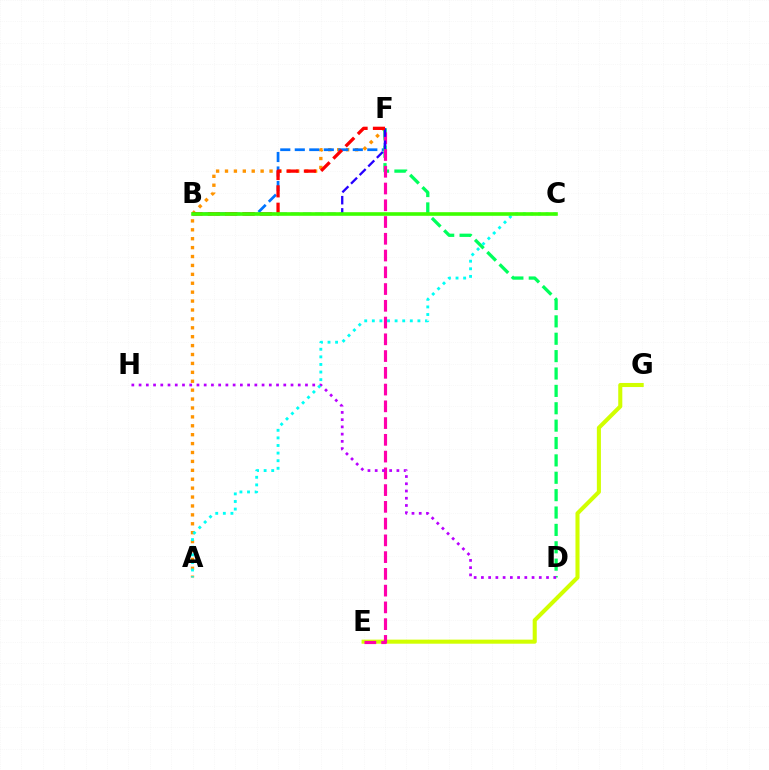{('E', 'G'): [{'color': '#d1ff00', 'line_style': 'solid', 'thickness': 2.93}], ('A', 'F'): [{'color': '#ff9400', 'line_style': 'dotted', 'thickness': 2.42}], ('B', 'F'): [{'color': '#0074ff', 'line_style': 'dashed', 'thickness': 1.97}, {'color': '#2500ff', 'line_style': 'dashed', 'thickness': 1.66}, {'color': '#ff0000', 'line_style': 'dashed', 'thickness': 2.36}], ('D', 'F'): [{'color': '#00ff5c', 'line_style': 'dashed', 'thickness': 2.36}], ('E', 'F'): [{'color': '#ff00ac', 'line_style': 'dashed', 'thickness': 2.28}], ('D', 'H'): [{'color': '#b900ff', 'line_style': 'dotted', 'thickness': 1.97}], ('A', 'C'): [{'color': '#00fff6', 'line_style': 'dotted', 'thickness': 2.06}], ('B', 'C'): [{'color': '#3dff00', 'line_style': 'solid', 'thickness': 2.6}]}